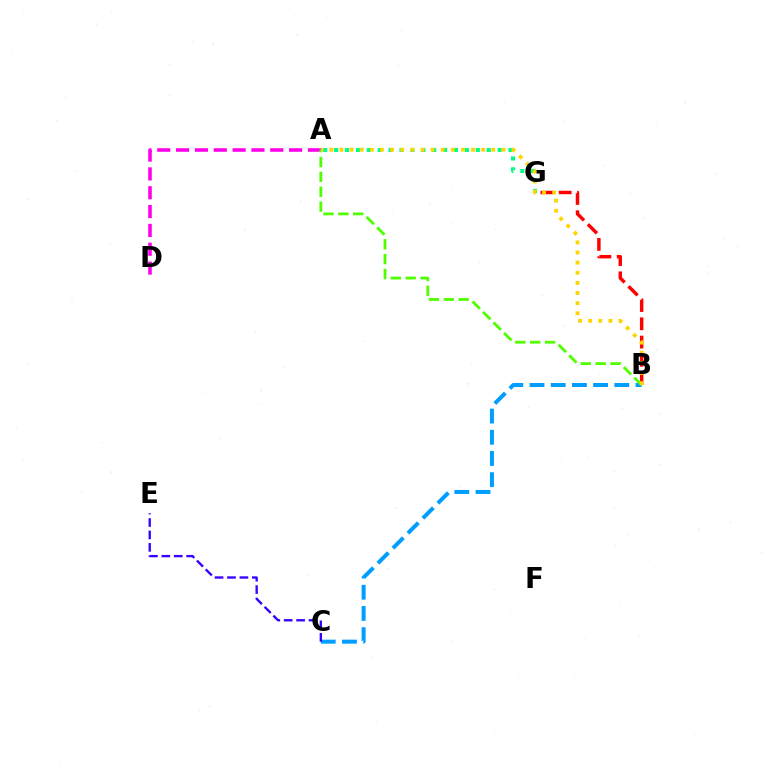{('B', 'G'): [{'color': '#ff0000', 'line_style': 'dashed', 'thickness': 2.48}], ('A', 'D'): [{'color': '#ff00ed', 'line_style': 'dashed', 'thickness': 2.56}], ('A', 'G'): [{'color': '#00ff86', 'line_style': 'dotted', 'thickness': 2.96}], ('B', 'C'): [{'color': '#009eff', 'line_style': 'dashed', 'thickness': 2.88}], ('A', 'B'): [{'color': '#4fff00', 'line_style': 'dashed', 'thickness': 2.02}, {'color': '#ffd500', 'line_style': 'dotted', 'thickness': 2.75}], ('C', 'E'): [{'color': '#3700ff', 'line_style': 'dashed', 'thickness': 1.69}]}